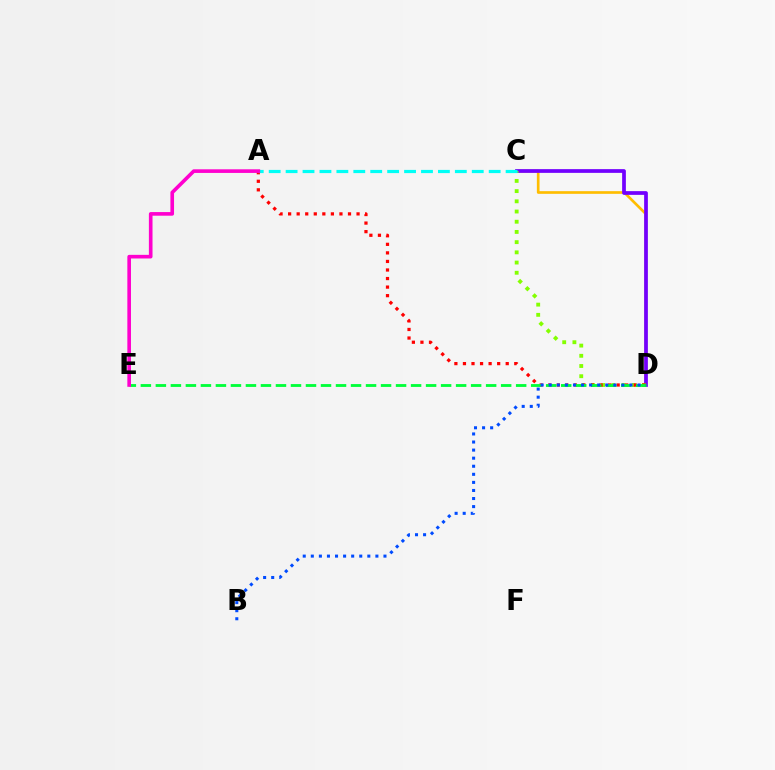{('C', 'D'): [{'color': '#ffbd00', 'line_style': 'solid', 'thickness': 1.92}, {'color': '#7200ff', 'line_style': 'solid', 'thickness': 2.68}, {'color': '#84ff00', 'line_style': 'dotted', 'thickness': 2.77}], ('A', 'D'): [{'color': '#ff0000', 'line_style': 'dotted', 'thickness': 2.32}], ('A', 'C'): [{'color': '#00fff6', 'line_style': 'dashed', 'thickness': 2.3}], ('D', 'E'): [{'color': '#00ff39', 'line_style': 'dashed', 'thickness': 2.04}], ('B', 'D'): [{'color': '#004bff', 'line_style': 'dotted', 'thickness': 2.19}], ('A', 'E'): [{'color': '#ff00cf', 'line_style': 'solid', 'thickness': 2.61}]}